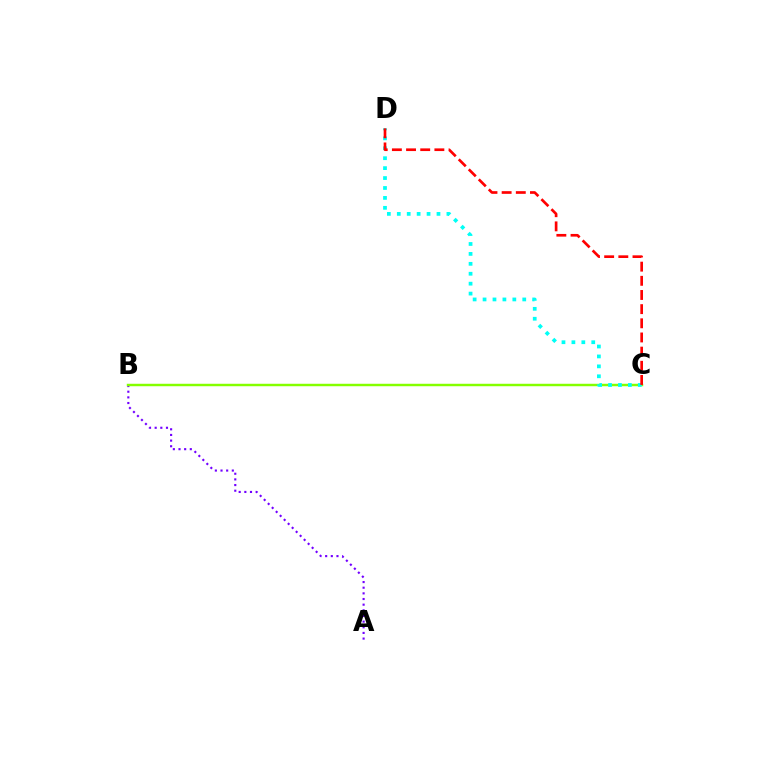{('A', 'B'): [{'color': '#7200ff', 'line_style': 'dotted', 'thickness': 1.54}], ('B', 'C'): [{'color': '#84ff00', 'line_style': 'solid', 'thickness': 1.76}], ('C', 'D'): [{'color': '#00fff6', 'line_style': 'dotted', 'thickness': 2.7}, {'color': '#ff0000', 'line_style': 'dashed', 'thickness': 1.92}]}